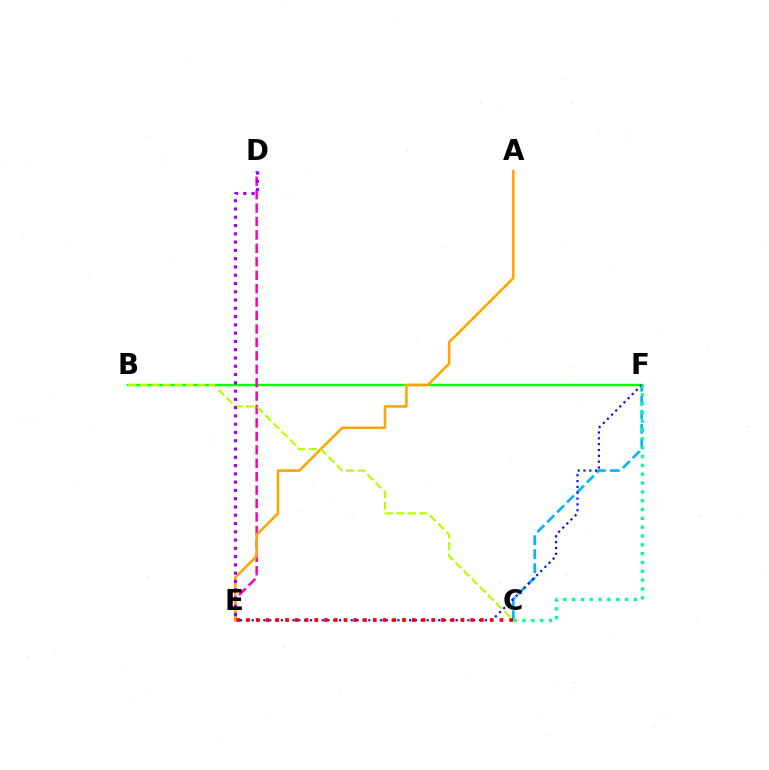{('C', 'F'): [{'color': '#00b5ff', 'line_style': 'dashed', 'thickness': 1.9}, {'color': '#00ff9d', 'line_style': 'dotted', 'thickness': 2.4}], ('B', 'F'): [{'color': '#08ff00', 'line_style': 'solid', 'thickness': 1.69}], ('E', 'F'): [{'color': '#0010ff', 'line_style': 'dotted', 'thickness': 1.58}], ('D', 'E'): [{'color': '#ff00bd', 'line_style': 'dashed', 'thickness': 1.82}, {'color': '#9b00ff', 'line_style': 'dotted', 'thickness': 2.25}], ('A', 'E'): [{'color': '#ffa500', 'line_style': 'solid', 'thickness': 1.83}], ('B', 'C'): [{'color': '#b3ff00', 'line_style': 'dashed', 'thickness': 1.56}], ('C', 'E'): [{'color': '#ff0000', 'line_style': 'dotted', 'thickness': 2.65}]}